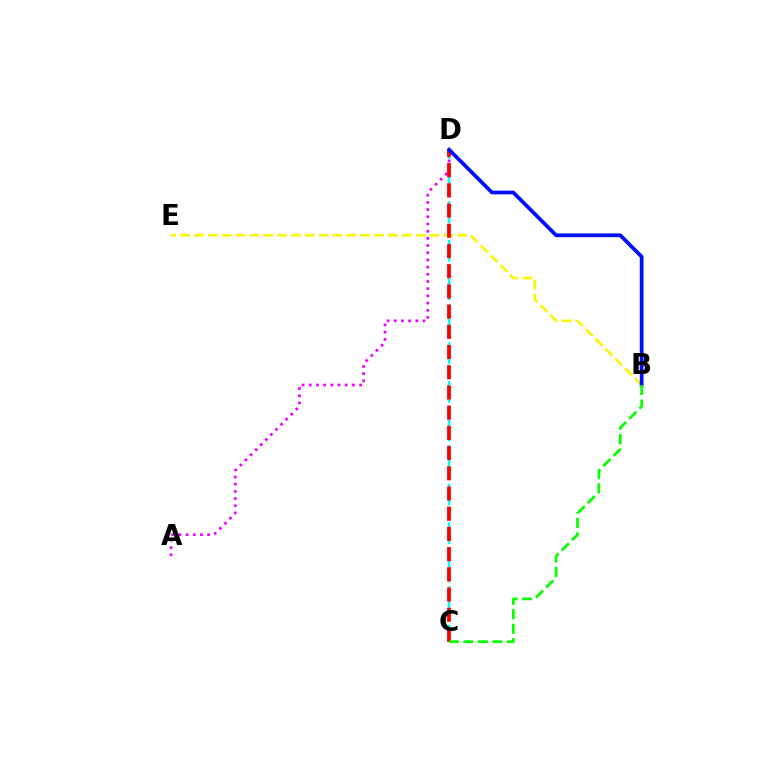{('C', 'D'): [{'color': '#00fff6', 'line_style': 'dashed', 'thickness': 1.74}, {'color': '#ff0000', 'line_style': 'dashed', 'thickness': 2.75}], ('A', 'D'): [{'color': '#ee00ff', 'line_style': 'dotted', 'thickness': 1.95}], ('B', 'E'): [{'color': '#fcf500', 'line_style': 'dashed', 'thickness': 1.88}], ('B', 'D'): [{'color': '#0010ff', 'line_style': 'solid', 'thickness': 2.7}], ('B', 'C'): [{'color': '#08ff00', 'line_style': 'dashed', 'thickness': 1.97}]}